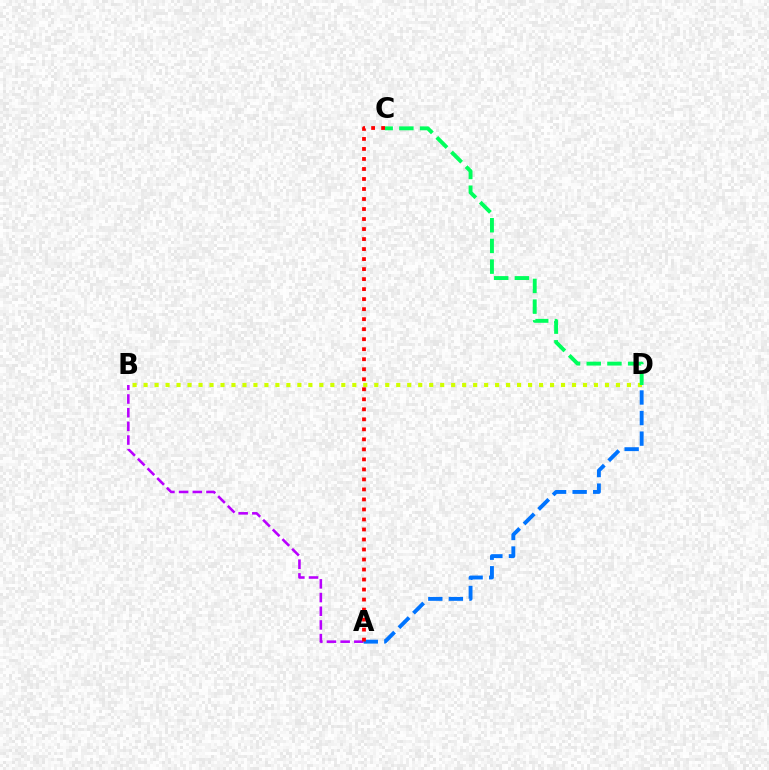{('B', 'D'): [{'color': '#d1ff00', 'line_style': 'dotted', 'thickness': 2.98}], ('A', 'B'): [{'color': '#b900ff', 'line_style': 'dashed', 'thickness': 1.86}], ('A', 'D'): [{'color': '#0074ff', 'line_style': 'dashed', 'thickness': 2.79}], ('C', 'D'): [{'color': '#00ff5c', 'line_style': 'dashed', 'thickness': 2.81}], ('A', 'C'): [{'color': '#ff0000', 'line_style': 'dotted', 'thickness': 2.72}]}